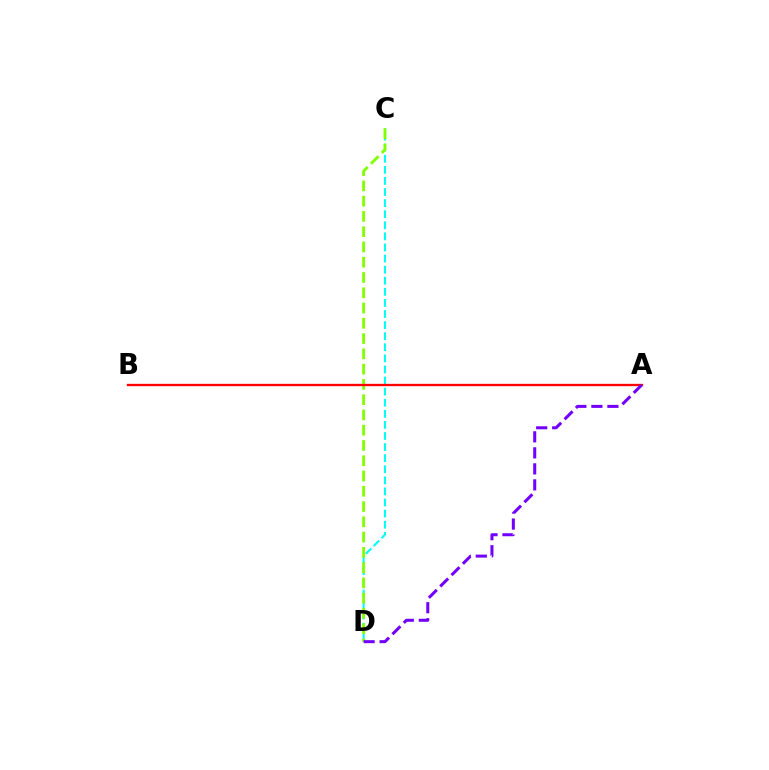{('C', 'D'): [{'color': '#00fff6', 'line_style': 'dashed', 'thickness': 1.51}, {'color': '#84ff00', 'line_style': 'dashed', 'thickness': 2.07}], ('A', 'B'): [{'color': '#ff0000', 'line_style': 'solid', 'thickness': 1.68}], ('A', 'D'): [{'color': '#7200ff', 'line_style': 'dashed', 'thickness': 2.18}]}